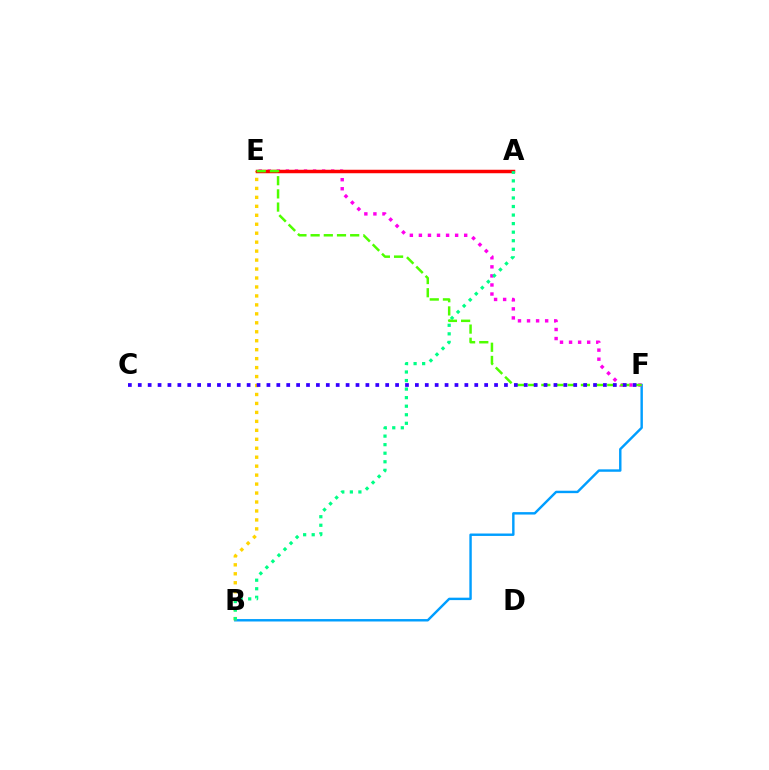{('B', 'F'): [{'color': '#009eff', 'line_style': 'solid', 'thickness': 1.75}], ('B', 'E'): [{'color': '#ffd500', 'line_style': 'dotted', 'thickness': 2.43}], ('E', 'F'): [{'color': '#ff00ed', 'line_style': 'dotted', 'thickness': 2.46}, {'color': '#4fff00', 'line_style': 'dashed', 'thickness': 1.79}], ('A', 'E'): [{'color': '#ff0000', 'line_style': 'solid', 'thickness': 2.51}], ('A', 'B'): [{'color': '#00ff86', 'line_style': 'dotted', 'thickness': 2.32}], ('C', 'F'): [{'color': '#3700ff', 'line_style': 'dotted', 'thickness': 2.69}]}